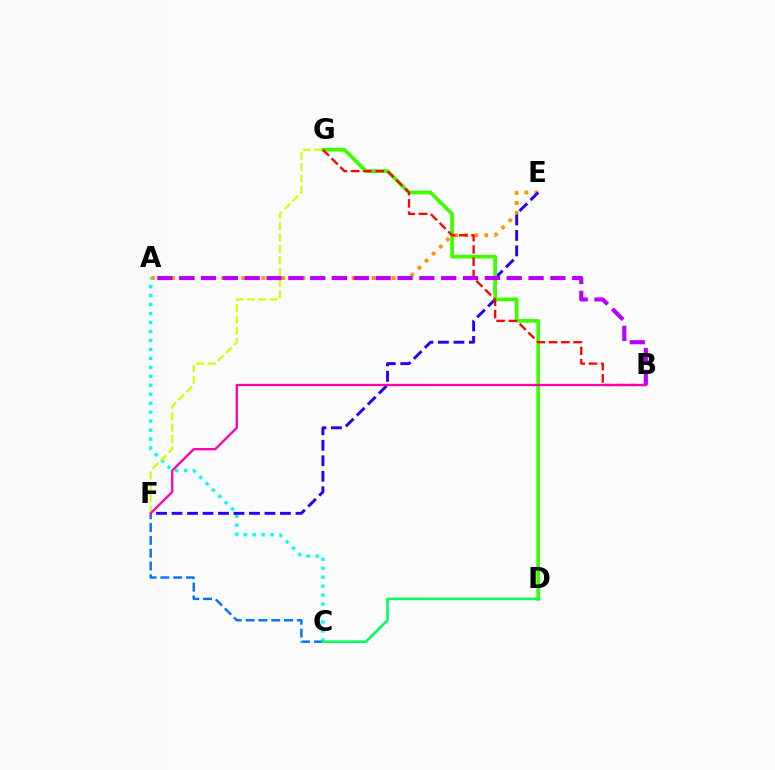{('A', 'E'): [{'color': '#ff9400', 'line_style': 'dotted', 'thickness': 2.72}], ('A', 'C'): [{'color': '#00fff6', 'line_style': 'dotted', 'thickness': 2.44}], ('E', 'F'): [{'color': '#2500ff', 'line_style': 'dashed', 'thickness': 2.1}], ('C', 'F'): [{'color': '#0074ff', 'line_style': 'dashed', 'thickness': 1.74}], ('D', 'G'): [{'color': '#3dff00', 'line_style': 'solid', 'thickness': 2.7}], ('B', 'G'): [{'color': '#ff0000', 'line_style': 'dashed', 'thickness': 1.67}], ('C', 'D'): [{'color': '#00ff5c', 'line_style': 'solid', 'thickness': 1.85}], ('F', 'G'): [{'color': '#d1ff00', 'line_style': 'dashed', 'thickness': 1.54}], ('B', 'F'): [{'color': '#ff00ac', 'line_style': 'solid', 'thickness': 1.64}], ('A', 'B'): [{'color': '#b900ff', 'line_style': 'dashed', 'thickness': 2.97}]}